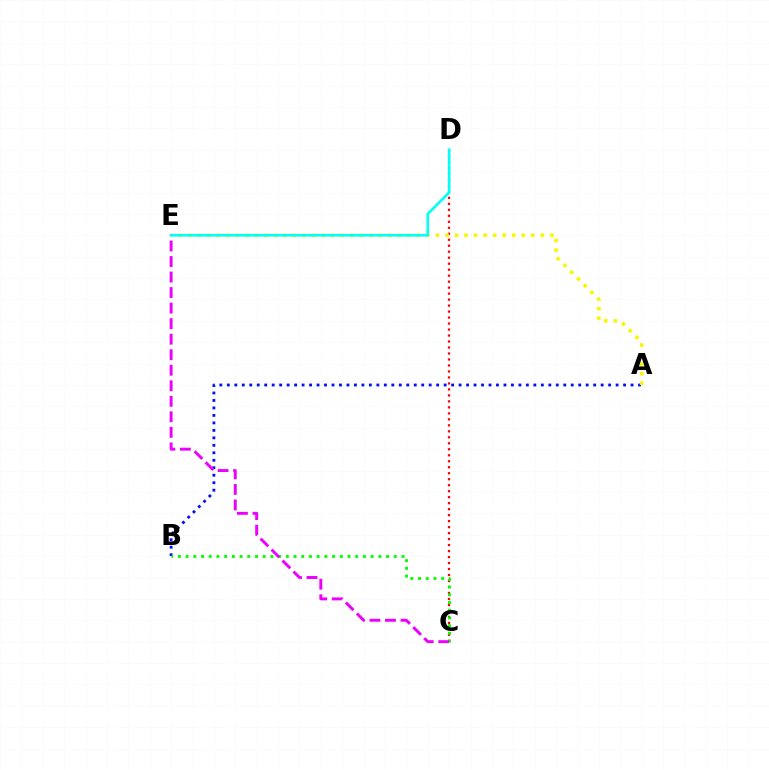{('C', 'D'): [{'color': '#ff0000', 'line_style': 'dotted', 'thickness': 1.63}], ('A', 'B'): [{'color': '#0010ff', 'line_style': 'dotted', 'thickness': 2.03}], ('B', 'C'): [{'color': '#08ff00', 'line_style': 'dotted', 'thickness': 2.09}], ('C', 'E'): [{'color': '#ee00ff', 'line_style': 'dashed', 'thickness': 2.11}], ('A', 'E'): [{'color': '#fcf500', 'line_style': 'dotted', 'thickness': 2.59}], ('D', 'E'): [{'color': '#00fff6', 'line_style': 'solid', 'thickness': 1.88}]}